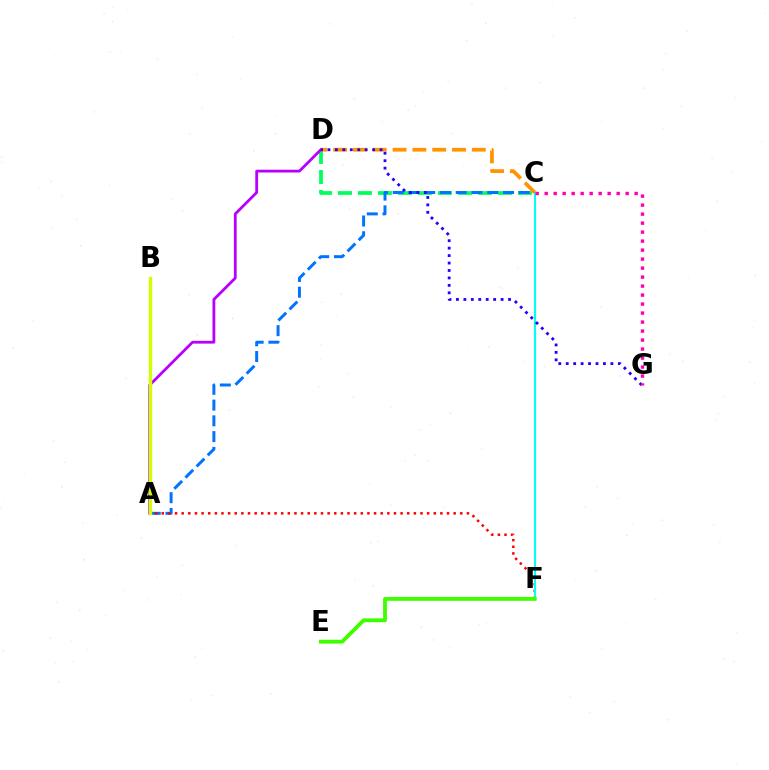{('C', 'D'): [{'color': '#00ff5c', 'line_style': 'dashed', 'thickness': 2.72}, {'color': '#ff9400', 'line_style': 'dashed', 'thickness': 2.69}], ('A', 'C'): [{'color': '#0074ff', 'line_style': 'dashed', 'thickness': 2.14}], ('A', 'F'): [{'color': '#ff0000', 'line_style': 'dotted', 'thickness': 1.8}], ('C', 'F'): [{'color': '#00fff6', 'line_style': 'solid', 'thickness': 1.51}], ('A', 'D'): [{'color': '#b900ff', 'line_style': 'solid', 'thickness': 2.01}], ('A', 'B'): [{'color': '#d1ff00', 'line_style': 'solid', 'thickness': 2.45}], ('E', 'F'): [{'color': '#3dff00', 'line_style': 'solid', 'thickness': 2.75}], ('D', 'G'): [{'color': '#2500ff', 'line_style': 'dotted', 'thickness': 2.02}], ('C', 'G'): [{'color': '#ff00ac', 'line_style': 'dotted', 'thickness': 2.44}]}